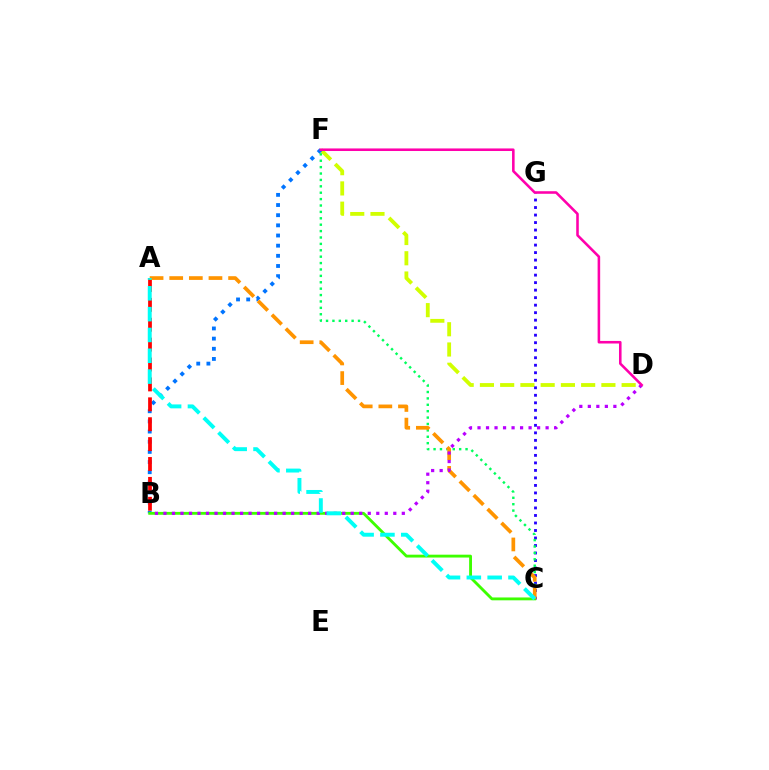{('D', 'F'): [{'color': '#d1ff00', 'line_style': 'dashed', 'thickness': 2.75}, {'color': '#ff00ac', 'line_style': 'solid', 'thickness': 1.85}], ('B', 'F'): [{'color': '#0074ff', 'line_style': 'dotted', 'thickness': 2.76}], ('C', 'G'): [{'color': '#2500ff', 'line_style': 'dotted', 'thickness': 2.04}], ('B', 'C'): [{'color': '#3dff00', 'line_style': 'solid', 'thickness': 2.06}], ('A', 'B'): [{'color': '#ff0000', 'line_style': 'dashed', 'thickness': 2.7}], ('C', 'F'): [{'color': '#00ff5c', 'line_style': 'dotted', 'thickness': 1.74}], ('A', 'C'): [{'color': '#ff9400', 'line_style': 'dashed', 'thickness': 2.67}, {'color': '#00fff6', 'line_style': 'dashed', 'thickness': 2.83}], ('B', 'D'): [{'color': '#b900ff', 'line_style': 'dotted', 'thickness': 2.31}]}